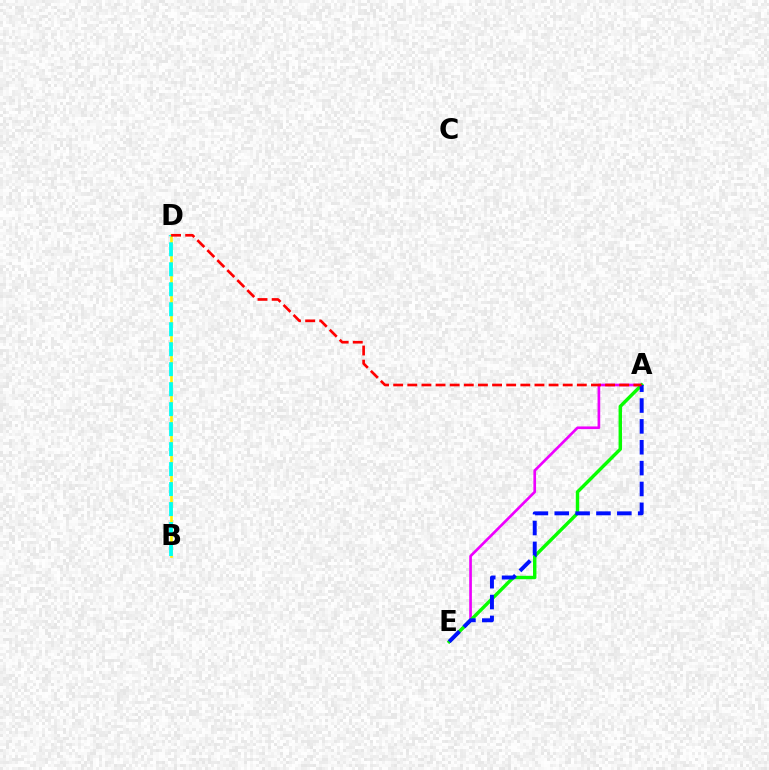{('B', 'D'): [{'color': '#fcf500', 'line_style': 'solid', 'thickness': 1.88}, {'color': '#00fff6', 'line_style': 'dashed', 'thickness': 2.71}], ('A', 'E'): [{'color': '#ee00ff', 'line_style': 'solid', 'thickness': 1.92}, {'color': '#08ff00', 'line_style': 'solid', 'thickness': 2.46}, {'color': '#0010ff', 'line_style': 'dashed', 'thickness': 2.83}], ('A', 'D'): [{'color': '#ff0000', 'line_style': 'dashed', 'thickness': 1.92}]}